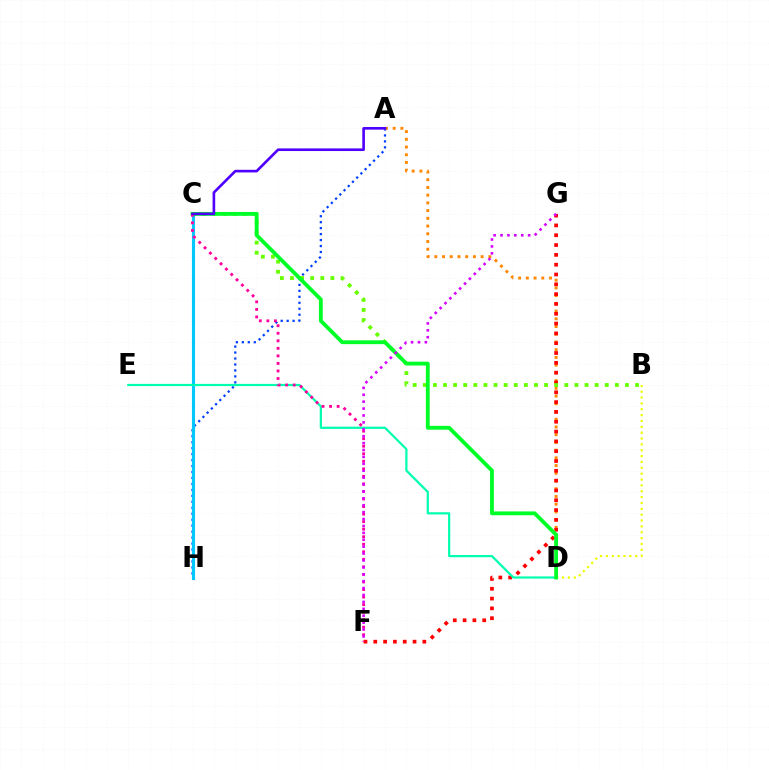{('A', 'H'): [{'color': '#003fff', 'line_style': 'dotted', 'thickness': 1.62}], ('A', 'D'): [{'color': '#ff8800', 'line_style': 'dotted', 'thickness': 2.1}], ('F', 'G'): [{'color': '#ff0000', 'line_style': 'dotted', 'thickness': 2.67}, {'color': '#d600ff', 'line_style': 'dotted', 'thickness': 1.88}], ('C', 'H'): [{'color': '#00c7ff', 'line_style': 'solid', 'thickness': 2.23}], ('B', 'D'): [{'color': '#eeff00', 'line_style': 'dotted', 'thickness': 1.59}], ('D', 'E'): [{'color': '#00ffaf', 'line_style': 'solid', 'thickness': 1.59}], ('B', 'C'): [{'color': '#66ff00', 'line_style': 'dotted', 'thickness': 2.75}], ('C', 'D'): [{'color': '#00ff27', 'line_style': 'solid', 'thickness': 2.76}], ('C', 'F'): [{'color': '#ff00a0', 'line_style': 'dotted', 'thickness': 2.05}], ('A', 'C'): [{'color': '#4f00ff', 'line_style': 'solid', 'thickness': 1.9}]}